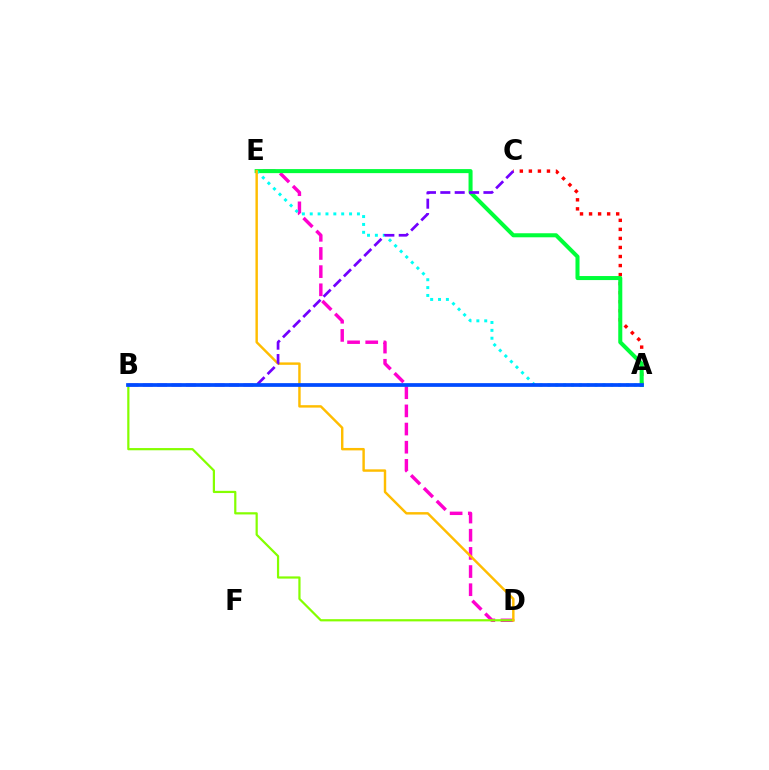{('A', 'C'): [{'color': '#ff0000', 'line_style': 'dotted', 'thickness': 2.46}], ('D', 'E'): [{'color': '#ff00cf', 'line_style': 'dashed', 'thickness': 2.47}, {'color': '#ffbd00', 'line_style': 'solid', 'thickness': 1.75}], ('B', 'D'): [{'color': '#84ff00', 'line_style': 'solid', 'thickness': 1.59}], ('A', 'E'): [{'color': '#00ff39', 'line_style': 'solid', 'thickness': 2.91}, {'color': '#00fff6', 'line_style': 'dotted', 'thickness': 2.14}], ('B', 'C'): [{'color': '#7200ff', 'line_style': 'dashed', 'thickness': 1.95}], ('A', 'B'): [{'color': '#004bff', 'line_style': 'solid', 'thickness': 2.68}]}